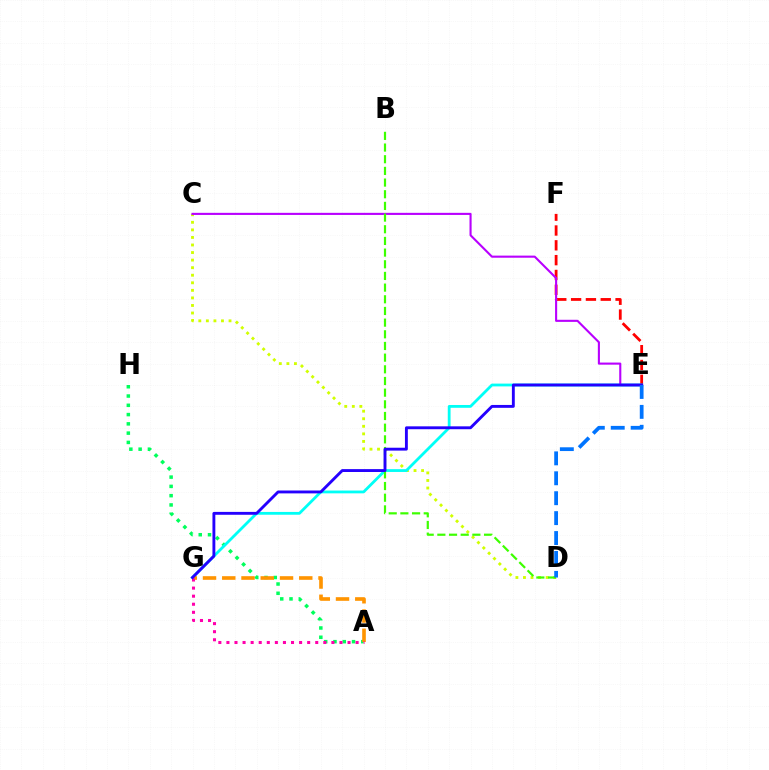{('E', 'F'): [{'color': '#ff0000', 'line_style': 'dashed', 'thickness': 2.01}], ('A', 'H'): [{'color': '#00ff5c', 'line_style': 'dotted', 'thickness': 2.52}], ('C', 'D'): [{'color': '#d1ff00', 'line_style': 'dotted', 'thickness': 2.05}], ('E', 'G'): [{'color': '#00fff6', 'line_style': 'solid', 'thickness': 2.02}, {'color': '#2500ff', 'line_style': 'solid', 'thickness': 2.07}], ('A', 'G'): [{'color': '#ff9400', 'line_style': 'dashed', 'thickness': 2.62}, {'color': '#ff00ac', 'line_style': 'dotted', 'thickness': 2.19}], ('C', 'E'): [{'color': '#b900ff', 'line_style': 'solid', 'thickness': 1.51}], ('B', 'D'): [{'color': '#3dff00', 'line_style': 'dashed', 'thickness': 1.59}], ('D', 'E'): [{'color': '#0074ff', 'line_style': 'dashed', 'thickness': 2.71}]}